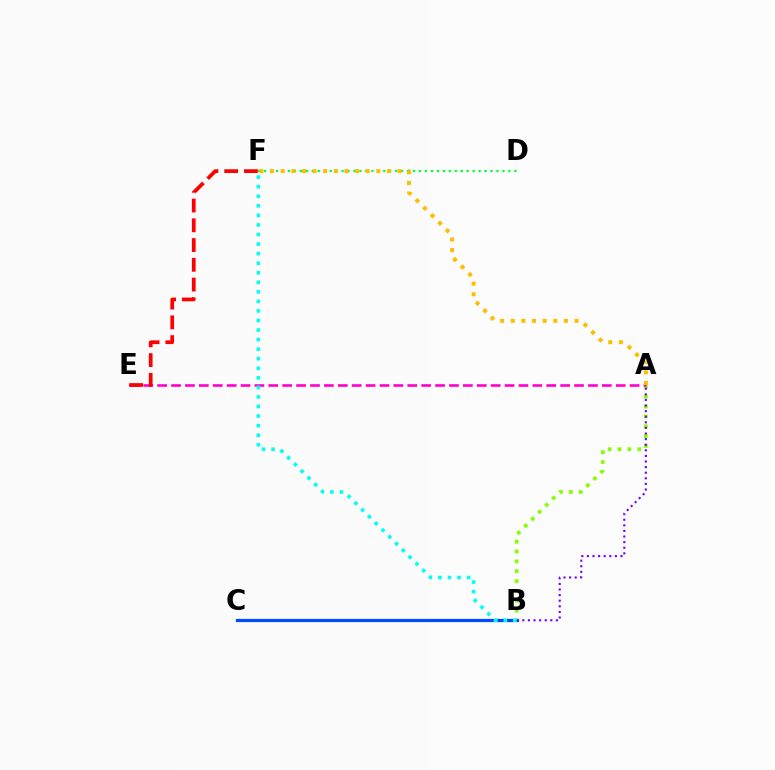{('D', 'F'): [{'color': '#00ff39', 'line_style': 'dotted', 'thickness': 1.62}], ('B', 'C'): [{'color': '#004bff', 'line_style': 'solid', 'thickness': 2.32}], ('A', 'B'): [{'color': '#84ff00', 'line_style': 'dotted', 'thickness': 2.68}, {'color': '#7200ff', 'line_style': 'dotted', 'thickness': 1.52}], ('A', 'E'): [{'color': '#ff00cf', 'line_style': 'dashed', 'thickness': 1.89}], ('B', 'F'): [{'color': '#00fff6', 'line_style': 'dotted', 'thickness': 2.6}], ('E', 'F'): [{'color': '#ff0000', 'line_style': 'dashed', 'thickness': 2.68}], ('A', 'F'): [{'color': '#ffbd00', 'line_style': 'dotted', 'thickness': 2.89}]}